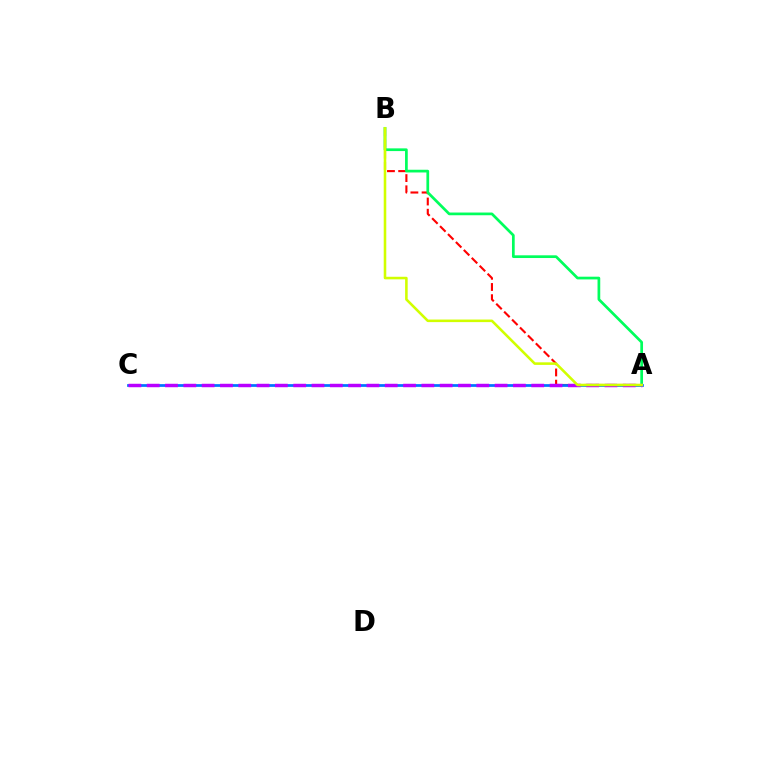{('A', 'B'): [{'color': '#ff0000', 'line_style': 'dashed', 'thickness': 1.52}, {'color': '#00ff5c', 'line_style': 'solid', 'thickness': 1.96}, {'color': '#d1ff00', 'line_style': 'solid', 'thickness': 1.85}], ('A', 'C'): [{'color': '#0074ff', 'line_style': 'solid', 'thickness': 1.97}, {'color': '#b900ff', 'line_style': 'dashed', 'thickness': 2.49}]}